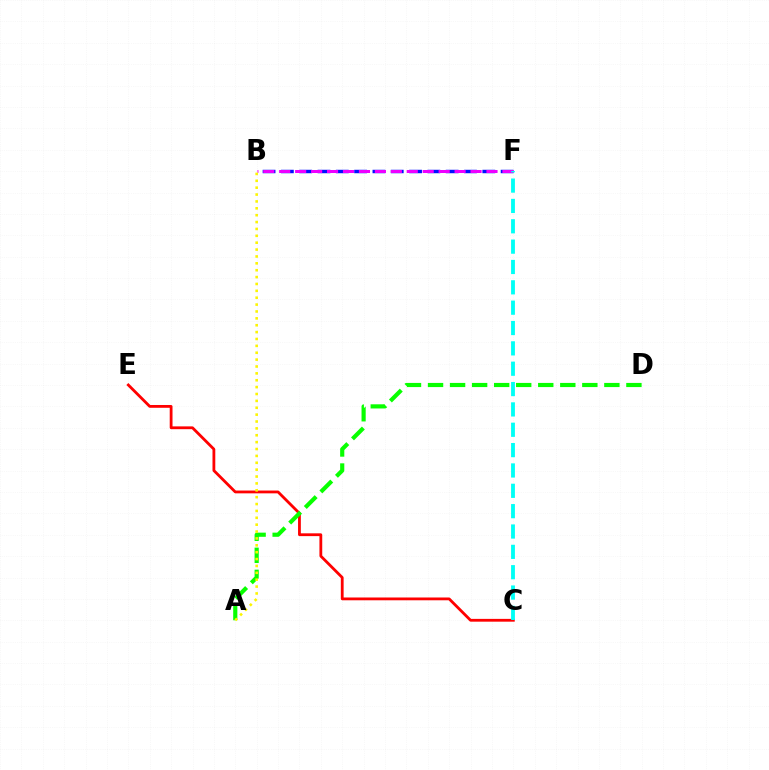{('C', 'E'): [{'color': '#ff0000', 'line_style': 'solid', 'thickness': 2.02}], ('A', 'D'): [{'color': '#08ff00', 'line_style': 'dashed', 'thickness': 2.99}], ('B', 'F'): [{'color': '#0010ff', 'line_style': 'dashed', 'thickness': 2.49}, {'color': '#ee00ff', 'line_style': 'dashed', 'thickness': 2.17}], ('A', 'B'): [{'color': '#fcf500', 'line_style': 'dotted', 'thickness': 1.87}], ('C', 'F'): [{'color': '#00fff6', 'line_style': 'dashed', 'thickness': 2.76}]}